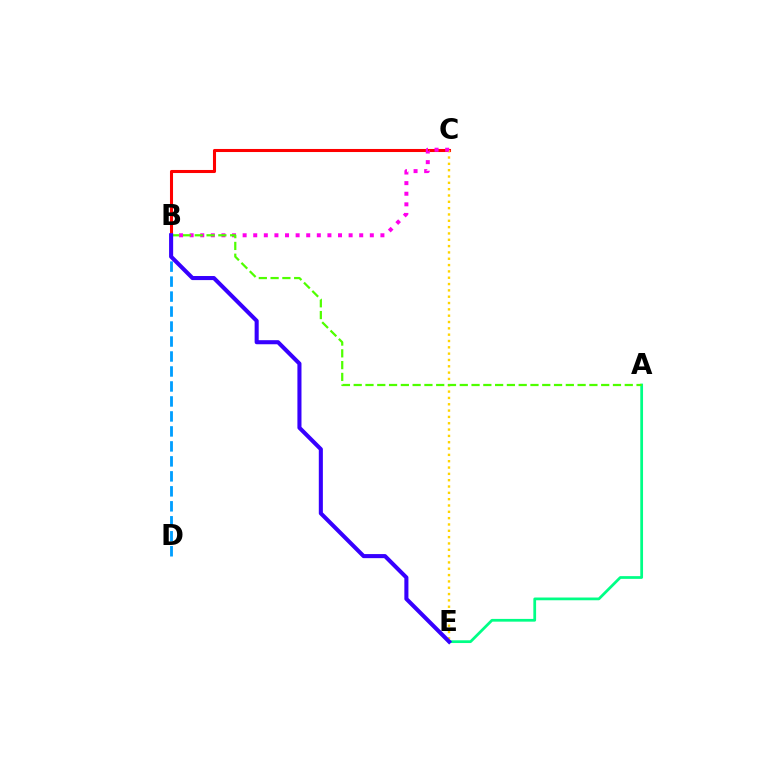{('B', 'C'): [{'color': '#ff0000', 'line_style': 'solid', 'thickness': 2.2}, {'color': '#ff00ed', 'line_style': 'dotted', 'thickness': 2.88}], ('A', 'E'): [{'color': '#00ff86', 'line_style': 'solid', 'thickness': 1.98}], ('C', 'E'): [{'color': '#ffd500', 'line_style': 'dotted', 'thickness': 1.72}], ('B', 'D'): [{'color': '#009eff', 'line_style': 'dashed', 'thickness': 2.04}], ('A', 'B'): [{'color': '#4fff00', 'line_style': 'dashed', 'thickness': 1.6}], ('B', 'E'): [{'color': '#3700ff', 'line_style': 'solid', 'thickness': 2.93}]}